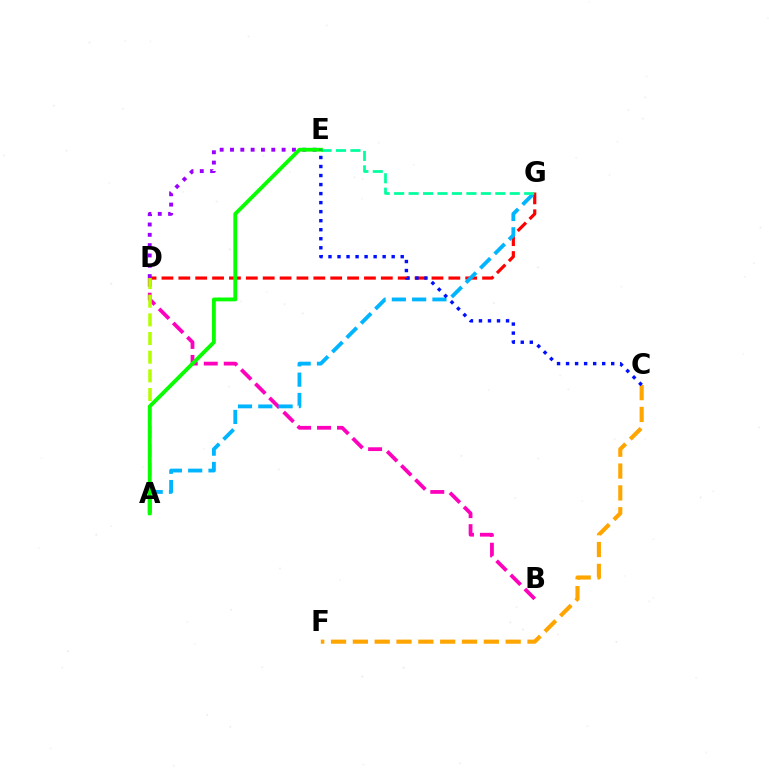{('C', 'F'): [{'color': '#ffa500', 'line_style': 'dashed', 'thickness': 2.97}], ('B', 'D'): [{'color': '#ff00bd', 'line_style': 'dashed', 'thickness': 2.71}], ('D', 'G'): [{'color': '#ff0000', 'line_style': 'dashed', 'thickness': 2.29}], ('A', 'D'): [{'color': '#b3ff00', 'line_style': 'dashed', 'thickness': 2.54}], ('A', 'G'): [{'color': '#00b5ff', 'line_style': 'dashed', 'thickness': 2.76}], ('E', 'G'): [{'color': '#00ff9d', 'line_style': 'dashed', 'thickness': 1.96}], ('D', 'E'): [{'color': '#9b00ff', 'line_style': 'dotted', 'thickness': 2.8}], ('A', 'E'): [{'color': '#08ff00', 'line_style': 'solid', 'thickness': 2.76}], ('C', 'E'): [{'color': '#0010ff', 'line_style': 'dotted', 'thickness': 2.45}]}